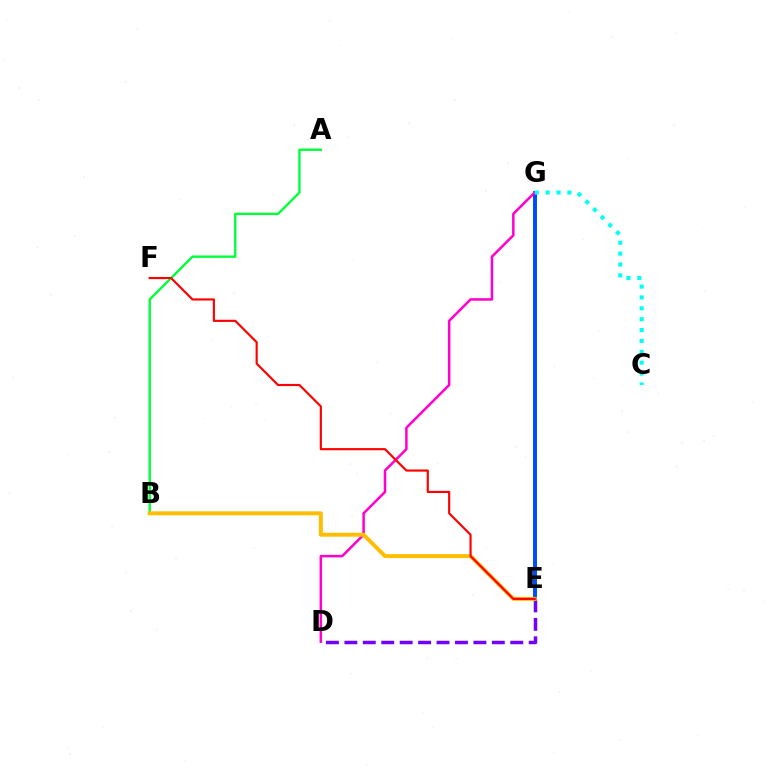{('D', 'E'): [{'color': '#7200ff', 'line_style': 'dashed', 'thickness': 2.5}], ('E', 'G'): [{'color': '#84ff00', 'line_style': 'dashed', 'thickness': 2.61}, {'color': '#004bff', 'line_style': 'solid', 'thickness': 2.83}], ('A', 'B'): [{'color': '#00ff39', 'line_style': 'solid', 'thickness': 1.71}], ('D', 'G'): [{'color': '#ff00cf', 'line_style': 'solid', 'thickness': 1.81}], ('B', 'E'): [{'color': '#ffbd00', 'line_style': 'solid', 'thickness': 2.85}], ('C', 'G'): [{'color': '#00fff6', 'line_style': 'dotted', 'thickness': 2.95}], ('E', 'F'): [{'color': '#ff0000', 'line_style': 'solid', 'thickness': 1.55}]}